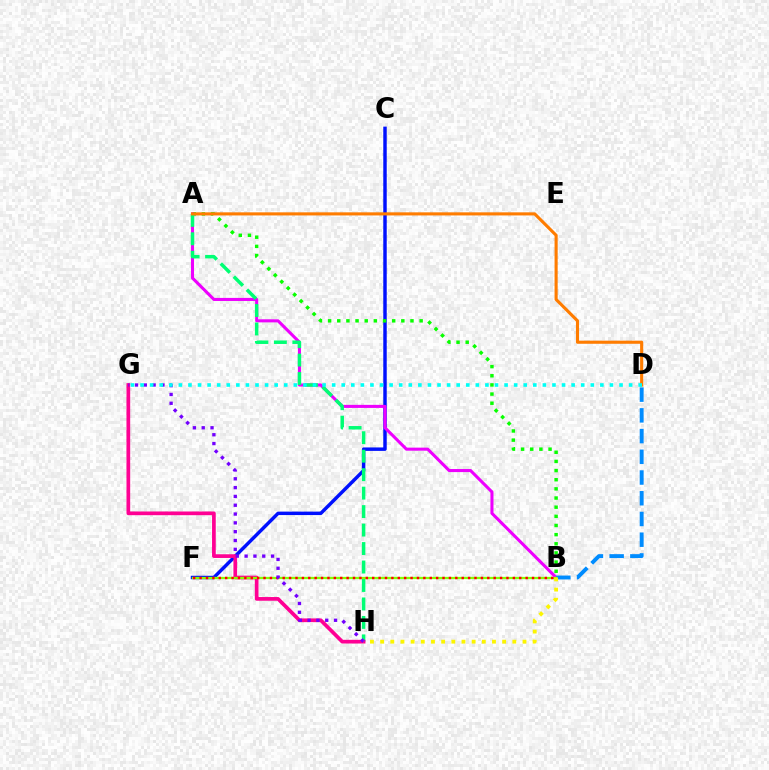{('C', 'F'): [{'color': '#0010ff', 'line_style': 'solid', 'thickness': 2.48}], ('A', 'B'): [{'color': '#08ff00', 'line_style': 'dotted', 'thickness': 2.49}, {'color': '#ee00ff', 'line_style': 'solid', 'thickness': 2.21}], ('A', 'H'): [{'color': '#00ff74', 'line_style': 'dashed', 'thickness': 2.51}], ('B', 'D'): [{'color': '#008cff', 'line_style': 'dashed', 'thickness': 2.81}], ('G', 'H'): [{'color': '#ff0094', 'line_style': 'solid', 'thickness': 2.67}, {'color': '#7200ff', 'line_style': 'dotted', 'thickness': 2.4}], ('B', 'F'): [{'color': '#84ff00', 'line_style': 'solid', 'thickness': 1.64}, {'color': '#ff0000', 'line_style': 'dotted', 'thickness': 1.74}], ('A', 'D'): [{'color': '#ff7c00', 'line_style': 'solid', 'thickness': 2.24}], ('D', 'G'): [{'color': '#00fff6', 'line_style': 'dotted', 'thickness': 2.6}], ('B', 'H'): [{'color': '#fcf500', 'line_style': 'dotted', 'thickness': 2.76}]}